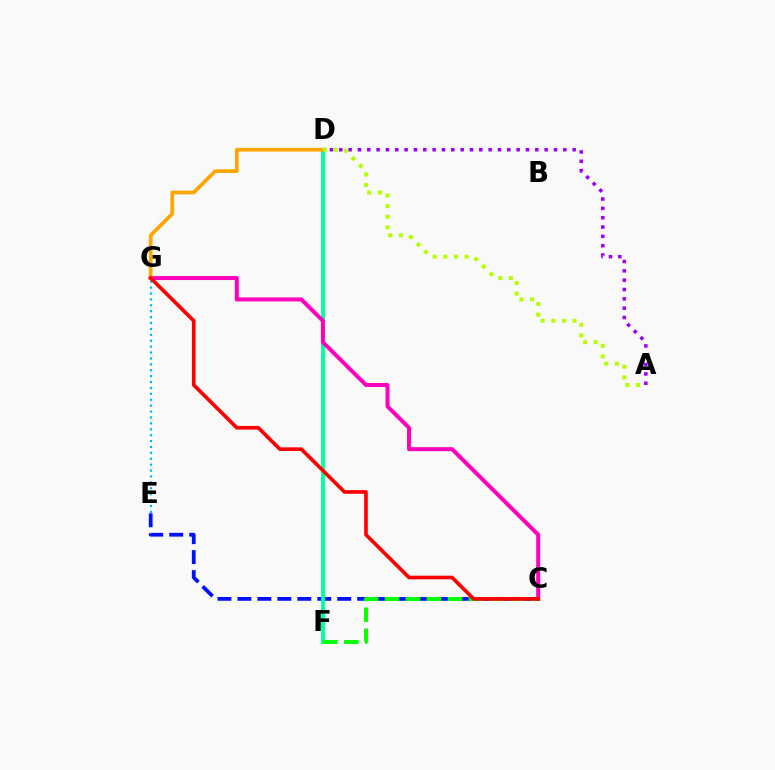{('E', 'G'): [{'color': '#00b5ff', 'line_style': 'dotted', 'thickness': 1.6}], ('C', 'E'): [{'color': '#0010ff', 'line_style': 'dashed', 'thickness': 2.71}], ('D', 'F'): [{'color': '#00ff9d', 'line_style': 'solid', 'thickness': 2.79}], ('A', 'D'): [{'color': '#9b00ff', 'line_style': 'dotted', 'thickness': 2.54}, {'color': '#b3ff00', 'line_style': 'dotted', 'thickness': 2.89}], ('C', 'G'): [{'color': '#ff00bd', 'line_style': 'solid', 'thickness': 2.87}, {'color': '#ff0000', 'line_style': 'solid', 'thickness': 2.63}], ('C', 'F'): [{'color': '#08ff00', 'line_style': 'dashed', 'thickness': 2.85}], ('D', 'G'): [{'color': '#ffa500', 'line_style': 'solid', 'thickness': 2.67}]}